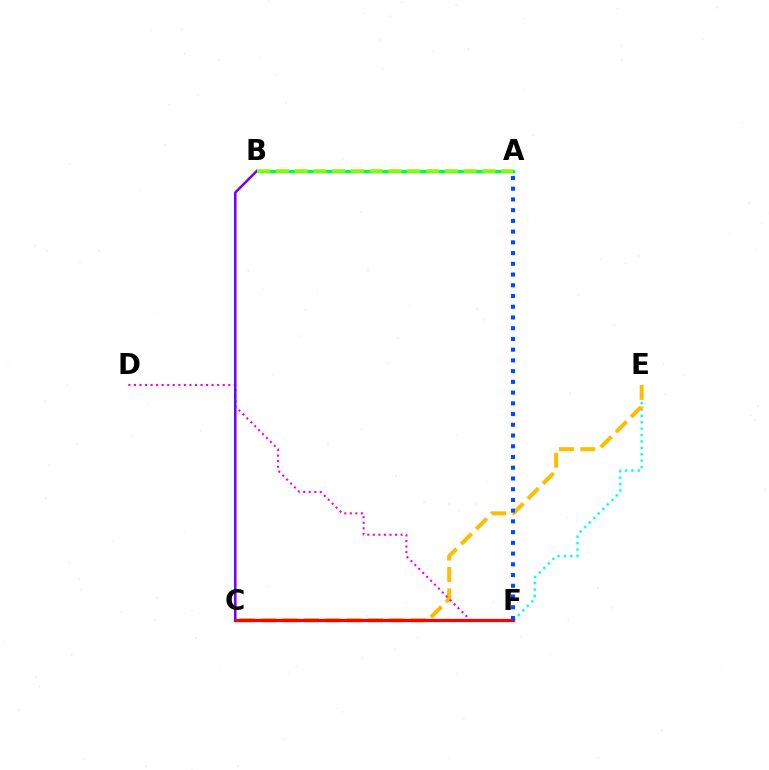{('E', 'F'): [{'color': '#00fff6', 'line_style': 'dotted', 'thickness': 1.74}], ('A', 'B'): [{'color': '#00ff39', 'line_style': 'solid', 'thickness': 2.22}, {'color': '#84ff00', 'line_style': 'dashed', 'thickness': 2.55}], ('C', 'E'): [{'color': '#ffbd00', 'line_style': 'dashed', 'thickness': 2.9}], ('D', 'F'): [{'color': '#ff00cf', 'line_style': 'dotted', 'thickness': 1.51}], ('B', 'C'): [{'color': '#7200ff', 'line_style': 'solid', 'thickness': 1.81}], ('C', 'F'): [{'color': '#ff0000', 'line_style': 'solid', 'thickness': 2.32}], ('A', 'F'): [{'color': '#004bff', 'line_style': 'dotted', 'thickness': 2.92}]}